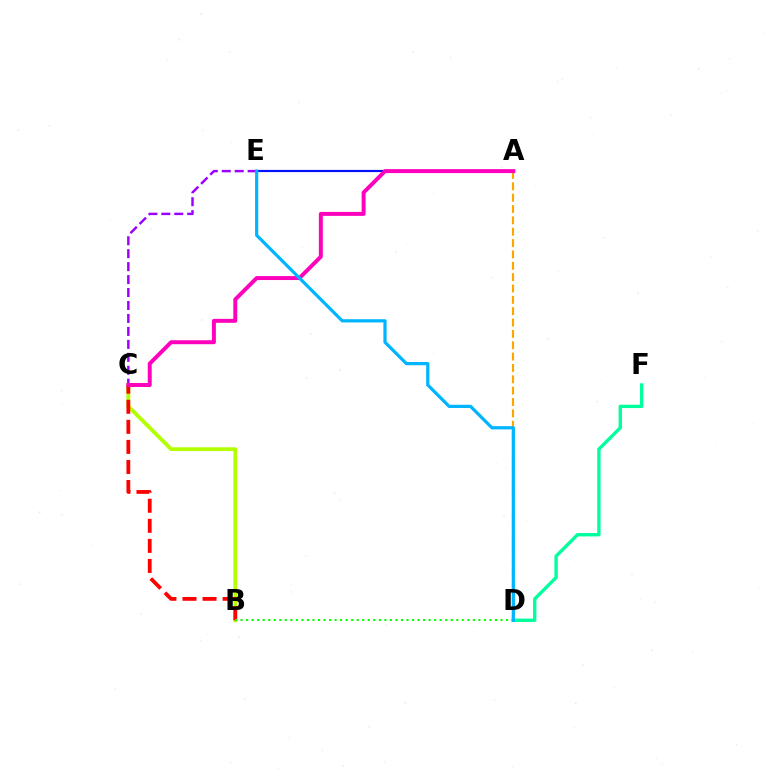{('C', 'E'): [{'color': '#9b00ff', 'line_style': 'dashed', 'thickness': 1.76}], ('B', 'C'): [{'color': '#b3ff00', 'line_style': 'solid', 'thickness': 2.73}, {'color': '#ff0000', 'line_style': 'dashed', 'thickness': 2.73}], ('A', 'D'): [{'color': '#ffa500', 'line_style': 'dashed', 'thickness': 1.54}], ('A', 'E'): [{'color': '#0010ff', 'line_style': 'solid', 'thickness': 1.56}], ('D', 'F'): [{'color': '#00ff9d', 'line_style': 'solid', 'thickness': 2.41}], ('B', 'D'): [{'color': '#08ff00', 'line_style': 'dotted', 'thickness': 1.5}], ('A', 'C'): [{'color': '#ff00bd', 'line_style': 'solid', 'thickness': 2.85}], ('D', 'E'): [{'color': '#00b5ff', 'line_style': 'solid', 'thickness': 2.32}]}